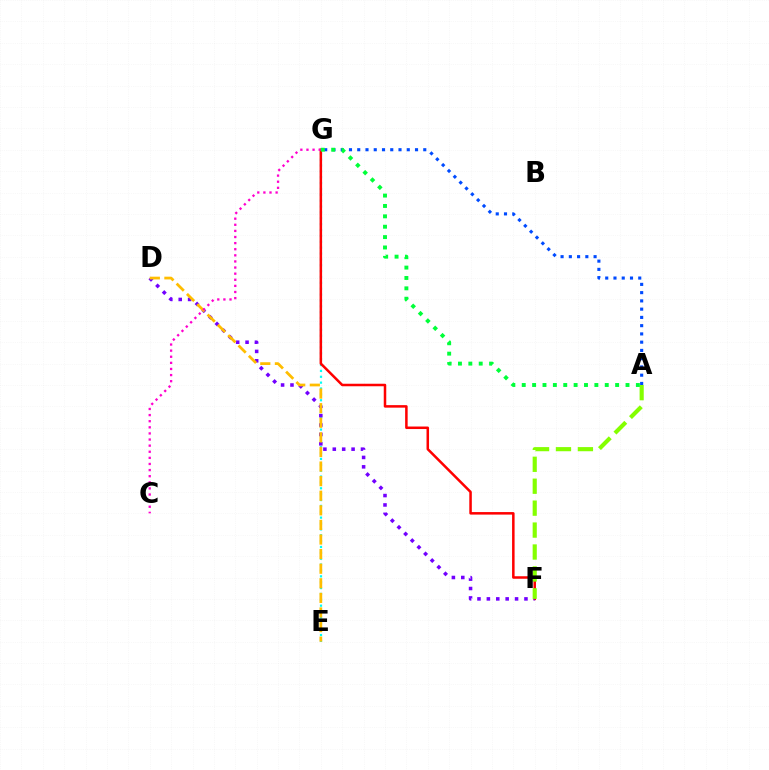{('E', 'G'): [{'color': '#00fff6', 'line_style': 'dotted', 'thickness': 1.59}], ('F', 'G'): [{'color': '#ff0000', 'line_style': 'solid', 'thickness': 1.81}], ('D', 'F'): [{'color': '#7200ff', 'line_style': 'dotted', 'thickness': 2.55}], ('D', 'E'): [{'color': '#ffbd00', 'line_style': 'dashed', 'thickness': 1.98}], ('A', 'G'): [{'color': '#004bff', 'line_style': 'dotted', 'thickness': 2.24}, {'color': '#00ff39', 'line_style': 'dotted', 'thickness': 2.82}], ('C', 'G'): [{'color': '#ff00cf', 'line_style': 'dotted', 'thickness': 1.66}], ('A', 'F'): [{'color': '#84ff00', 'line_style': 'dashed', 'thickness': 2.98}]}